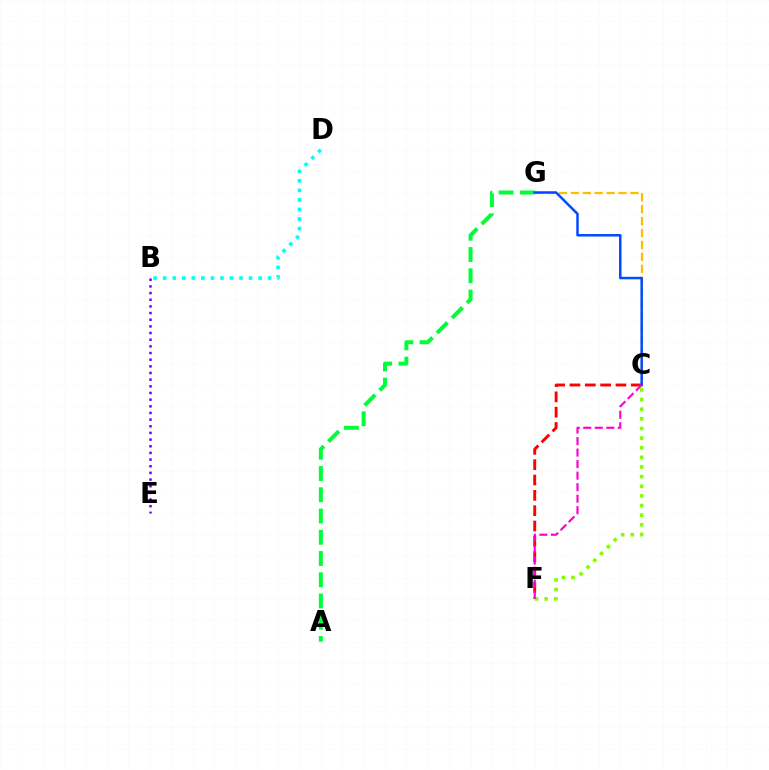{('B', 'E'): [{'color': '#7200ff', 'line_style': 'dotted', 'thickness': 1.81}], ('C', 'G'): [{'color': '#ffbd00', 'line_style': 'dashed', 'thickness': 1.62}, {'color': '#004bff', 'line_style': 'solid', 'thickness': 1.8}], ('A', 'G'): [{'color': '#00ff39', 'line_style': 'dashed', 'thickness': 2.89}], ('C', 'F'): [{'color': '#ff0000', 'line_style': 'dashed', 'thickness': 2.08}, {'color': '#84ff00', 'line_style': 'dotted', 'thickness': 2.62}, {'color': '#ff00cf', 'line_style': 'dashed', 'thickness': 1.57}], ('B', 'D'): [{'color': '#00fff6', 'line_style': 'dotted', 'thickness': 2.59}]}